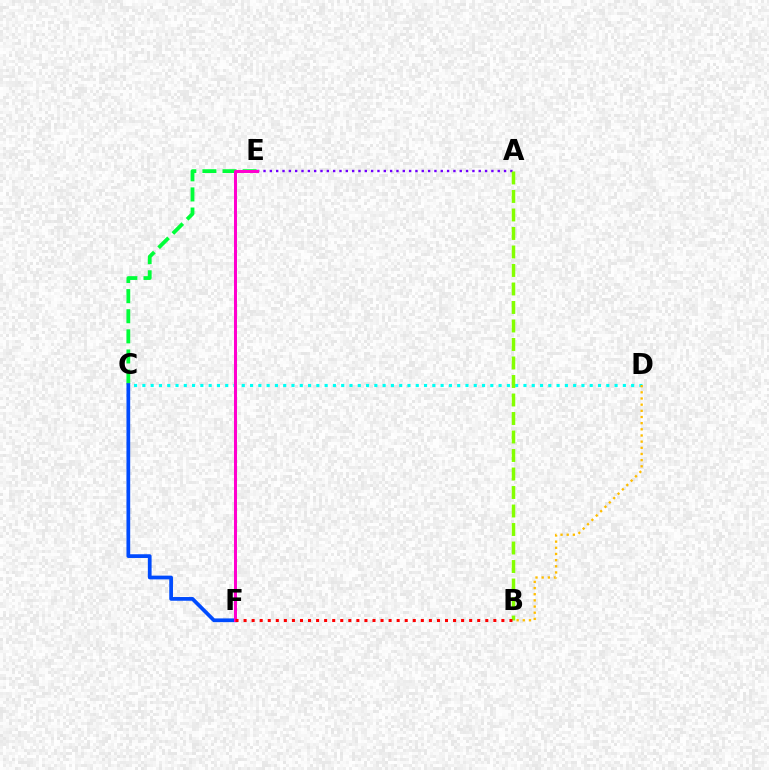{('C', 'D'): [{'color': '#00fff6', 'line_style': 'dotted', 'thickness': 2.25}], ('A', 'E'): [{'color': '#7200ff', 'line_style': 'dotted', 'thickness': 1.72}], ('A', 'B'): [{'color': '#84ff00', 'line_style': 'dashed', 'thickness': 2.51}], ('B', 'D'): [{'color': '#ffbd00', 'line_style': 'dotted', 'thickness': 1.67}], ('C', 'E'): [{'color': '#00ff39', 'line_style': 'dashed', 'thickness': 2.73}], ('C', 'F'): [{'color': '#004bff', 'line_style': 'solid', 'thickness': 2.69}], ('E', 'F'): [{'color': '#ff00cf', 'line_style': 'solid', 'thickness': 2.17}], ('B', 'F'): [{'color': '#ff0000', 'line_style': 'dotted', 'thickness': 2.19}]}